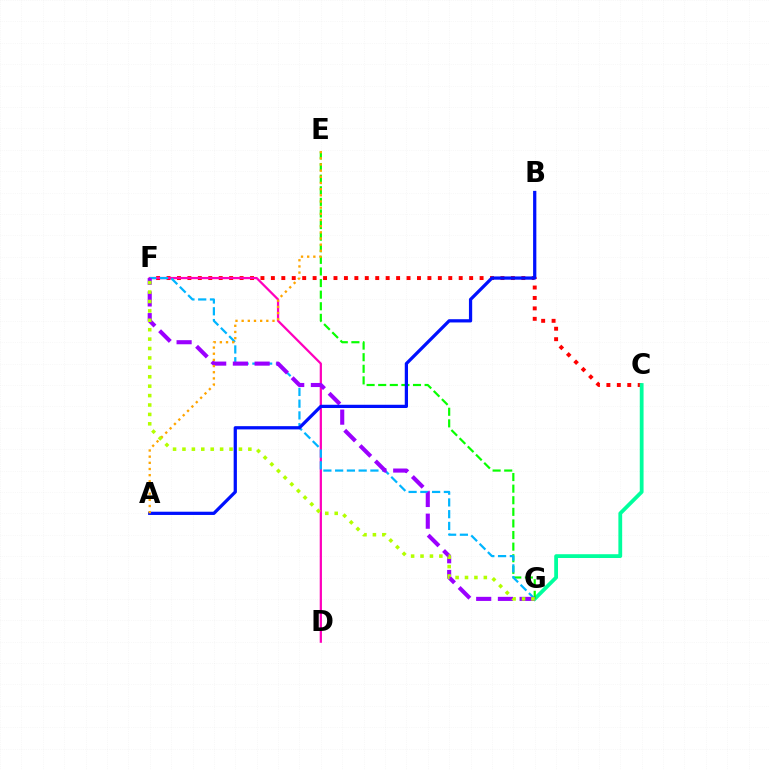{('C', 'F'): [{'color': '#ff0000', 'line_style': 'dotted', 'thickness': 2.84}], ('C', 'G'): [{'color': '#00ff9d', 'line_style': 'solid', 'thickness': 2.73}], ('D', 'F'): [{'color': '#ff00bd', 'line_style': 'solid', 'thickness': 1.62}], ('E', 'G'): [{'color': '#08ff00', 'line_style': 'dashed', 'thickness': 1.58}], ('F', 'G'): [{'color': '#00b5ff', 'line_style': 'dashed', 'thickness': 1.6}, {'color': '#9b00ff', 'line_style': 'dashed', 'thickness': 2.95}, {'color': '#b3ff00', 'line_style': 'dotted', 'thickness': 2.56}], ('A', 'B'): [{'color': '#0010ff', 'line_style': 'solid', 'thickness': 2.34}], ('A', 'E'): [{'color': '#ffa500', 'line_style': 'dotted', 'thickness': 1.68}]}